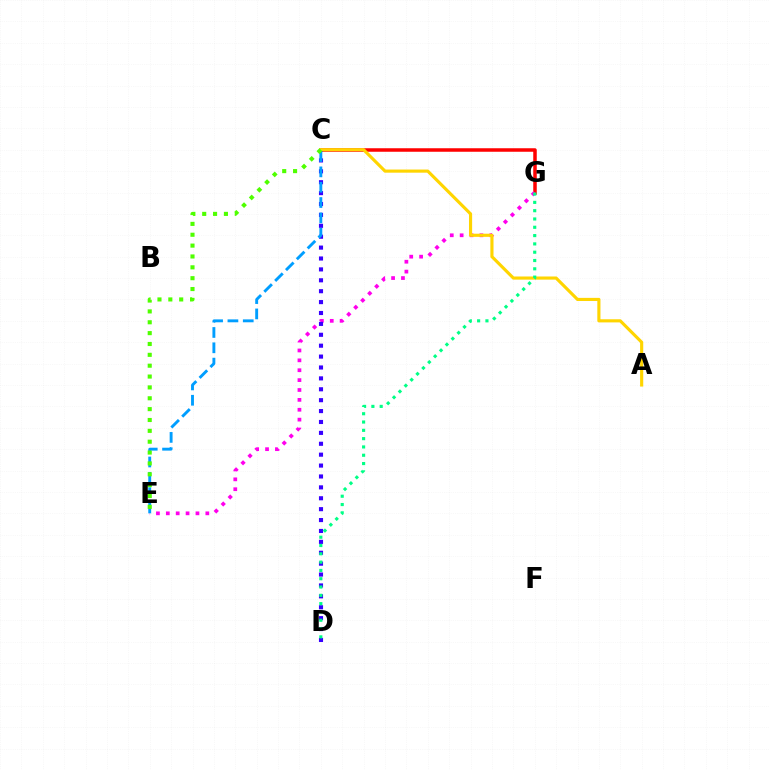{('C', 'G'): [{'color': '#ff0000', 'line_style': 'solid', 'thickness': 2.53}], ('E', 'G'): [{'color': '#ff00ed', 'line_style': 'dotted', 'thickness': 2.68}], ('C', 'D'): [{'color': '#3700ff', 'line_style': 'dotted', 'thickness': 2.96}], ('A', 'C'): [{'color': '#ffd500', 'line_style': 'solid', 'thickness': 2.26}], ('C', 'E'): [{'color': '#009eff', 'line_style': 'dashed', 'thickness': 2.08}, {'color': '#4fff00', 'line_style': 'dotted', 'thickness': 2.95}], ('D', 'G'): [{'color': '#00ff86', 'line_style': 'dotted', 'thickness': 2.26}]}